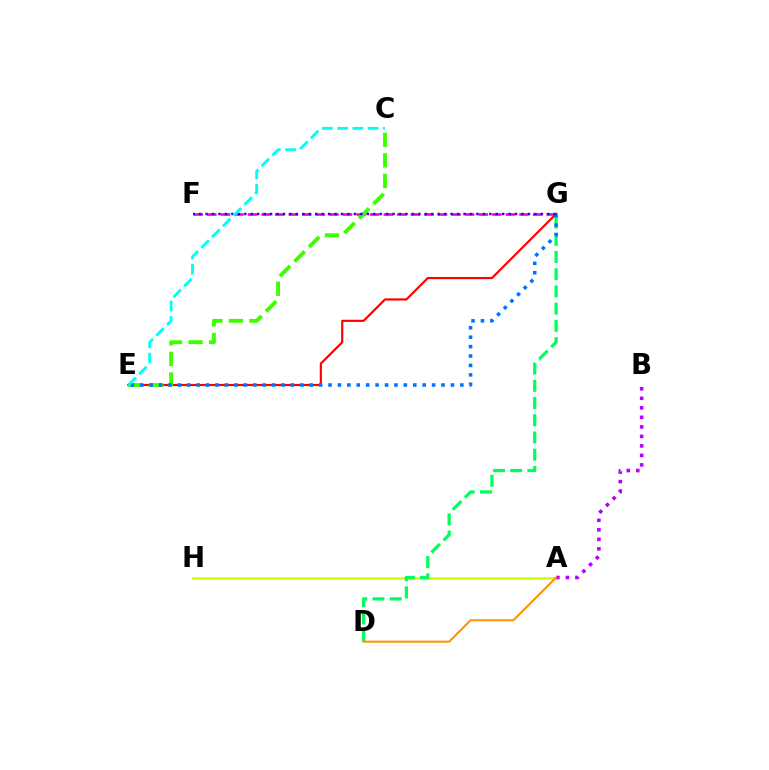{('A', 'H'): [{'color': '#d1ff00', 'line_style': 'solid', 'thickness': 1.85}], ('A', 'B'): [{'color': '#b900ff', 'line_style': 'dotted', 'thickness': 2.59}], ('F', 'G'): [{'color': '#ff00ac', 'line_style': 'dashed', 'thickness': 1.84}, {'color': '#2500ff', 'line_style': 'dotted', 'thickness': 1.75}], ('E', 'G'): [{'color': '#ff0000', 'line_style': 'solid', 'thickness': 1.56}, {'color': '#0074ff', 'line_style': 'dotted', 'thickness': 2.56}], ('C', 'E'): [{'color': '#3dff00', 'line_style': 'dashed', 'thickness': 2.79}, {'color': '#00fff6', 'line_style': 'dashed', 'thickness': 2.07}], ('D', 'G'): [{'color': '#00ff5c', 'line_style': 'dashed', 'thickness': 2.34}], ('A', 'D'): [{'color': '#ff9400', 'line_style': 'solid', 'thickness': 1.5}]}